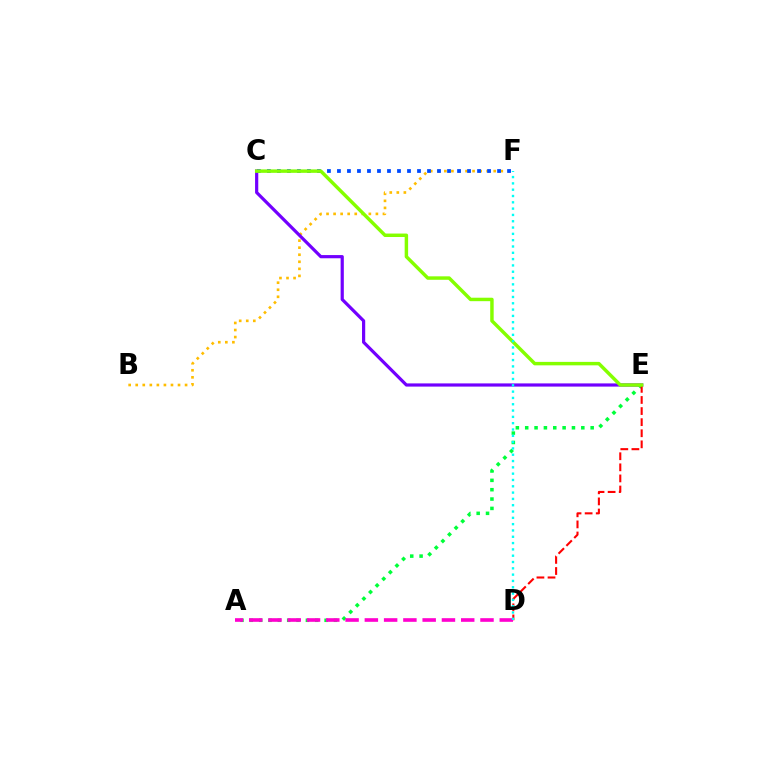{('B', 'F'): [{'color': '#ffbd00', 'line_style': 'dotted', 'thickness': 1.92}], ('C', 'F'): [{'color': '#004bff', 'line_style': 'dotted', 'thickness': 2.72}], ('C', 'E'): [{'color': '#7200ff', 'line_style': 'solid', 'thickness': 2.3}, {'color': '#84ff00', 'line_style': 'solid', 'thickness': 2.49}], ('A', 'E'): [{'color': '#00ff39', 'line_style': 'dotted', 'thickness': 2.54}], ('D', 'E'): [{'color': '#ff0000', 'line_style': 'dashed', 'thickness': 1.51}], ('A', 'D'): [{'color': '#ff00cf', 'line_style': 'dashed', 'thickness': 2.62}], ('D', 'F'): [{'color': '#00fff6', 'line_style': 'dotted', 'thickness': 1.71}]}